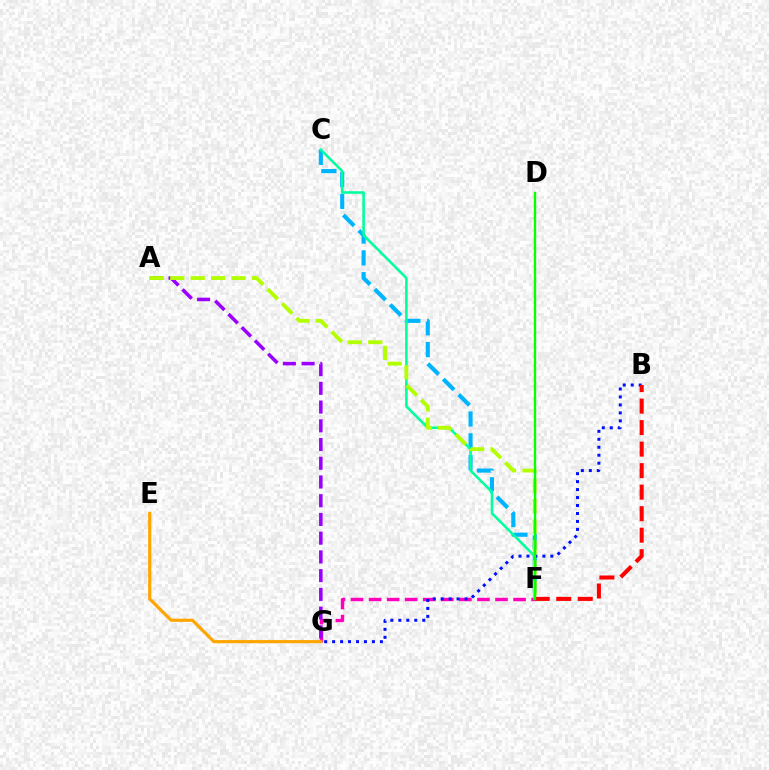{('C', 'F'): [{'color': '#00b5ff', 'line_style': 'dashed', 'thickness': 2.96}, {'color': '#00ff9d', 'line_style': 'solid', 'thickness': 1.85}], ('F', 'G'): [{'color': '#ff00bd', 'line_style': 'dashed', 'thickness': 2.45}], ('B', 'G'): [{'color': '#0010ff', 'line_style': 'dotted', 'thickness': 2.16}], ('B', 'F'): [{'color': '#ff0000', 'line_style': 'dashed', 'thickness': 2.92}], ('A', 'G'): [{'color': '#9b00ff', 'line_style': 'dashed', 'thickness': 2.54}], ('A', 'F'): [{'color': '#b3ff00', 'line_style': 'dashed', 'thickness': 2.77}], ('E', 'G'): [{'color': '#ffa500', 'line_style': 'solid', 'thickness': 2.28}], ('D', 'F'): [{'color': '#08ff00', 'line_style': 'solid', 'thickness': 1.7}]}